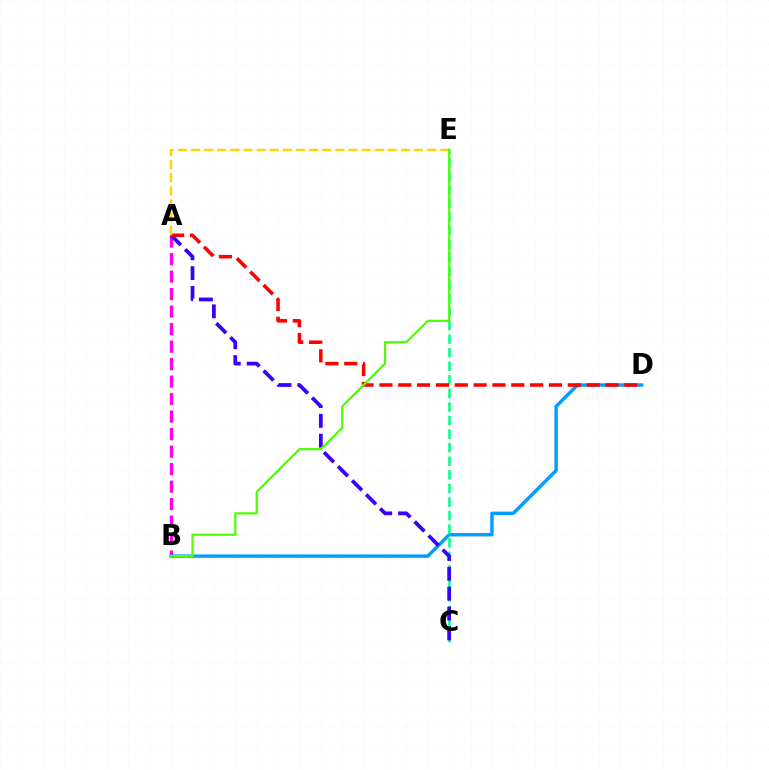{('A', 'B'): [{'color': '#ff00ed', 'line_style': 'dashed', 'thickness': 2.38}], ('B', 'D'): [{'color': '#009eff', 'line_style': 'solid', 'thickness': 2.48}], ('C', 'E'): [{'color': '#00ff86', 'line_style': 'dashed', 'thickness': 1.84}], ('A', 'C'): [{'color': '#3700ff', 'line_style': 'dashed', 'thickness': 2.7}], ('A', 'D'): [{'color': '#ff0000', 'line_style': 'dashed', 'thickness': 2.56}], ('A', 'E'): [{'color': '#ffd500', 'line_style': 'dashed', 'thickness': 1.78}], ('B', 'E'): [{'color': '#4fff00', 'line_style': 'solid', 'thickness': 1.59}]}